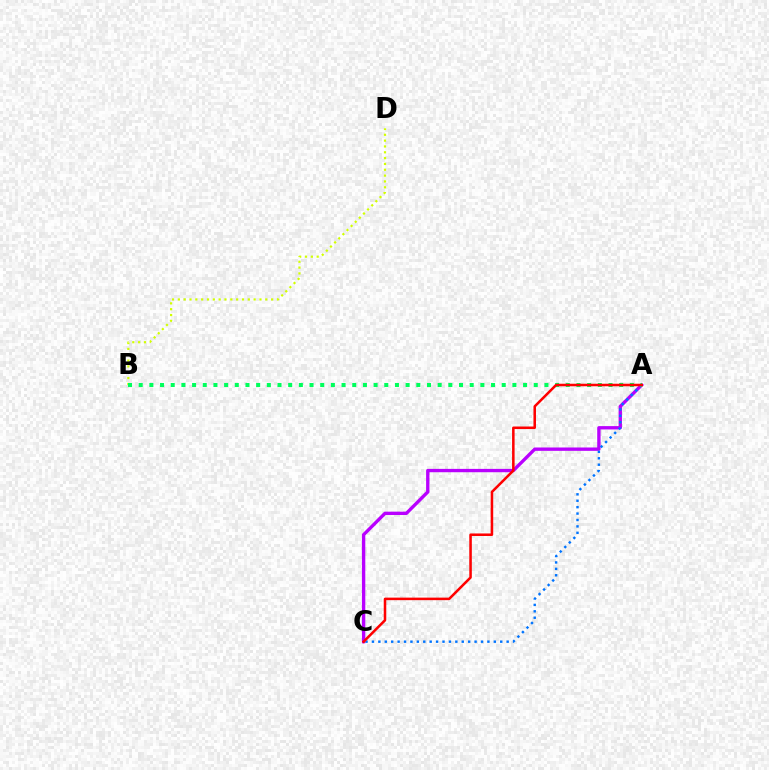{('A', 'C'): [{'color': '#b900ff', 'line_style': 'solid', 'thickness': 2.41}, {'color': '#0074ff', 'line_style': 'dotted', 'thickness': 1.74}, {'color': '#ff0000', 'line_style': 'solid', 'thickness': 1.82}], ('B', 'D'): [{'color': '#d1ff00', 'line_style': 'dotted', 'thickness': 1.58}], ('A', 'B'): [{'color': '#00ff5c', 'line_style': 'dotted', 'thickness': 2.9}]}